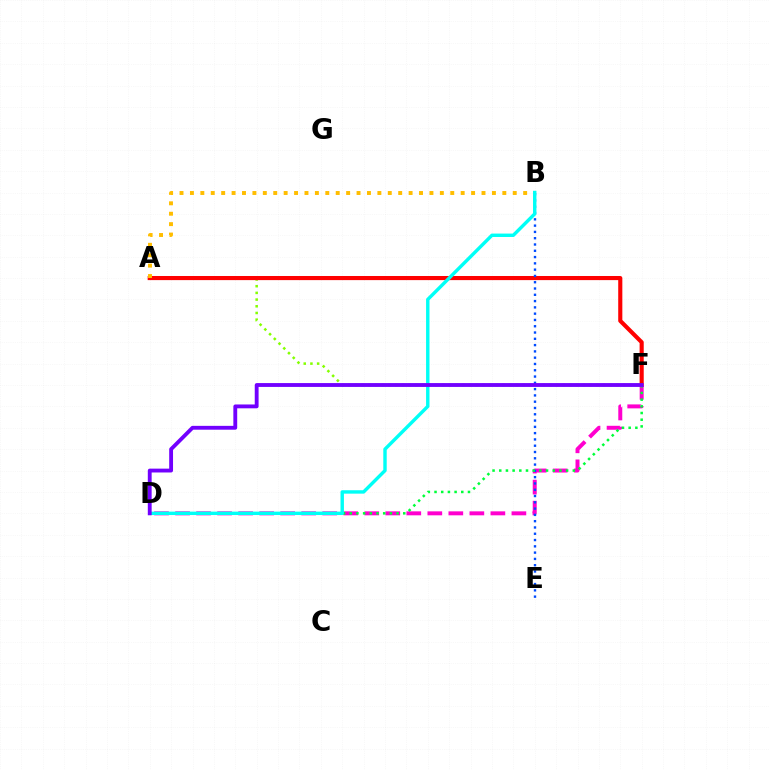{('A', 'F'): [{'color': '#84ff00', 'line_style': 'dotted', 'thickness': 1.82}, {'color': '#ff0000', 'line_style': 'solid', 'thickness': 2.96}], ('D', 'F'): [{'color': '#ff00cf', 'line_style': 'dashed', 'thickness': 2.86}, {'color': '#00ff39', 'line_style': 'dotted', 'thickness': 1.82}, {'color': '#7200ff', 'line_style': 'solid', 'thickness': 2.77}], ('B', 'E'): [{'color': '#004bff', 'line_style': 'dotted', 'thickness': 1.71}], ('A', 'B'): [{'color': '#ffbd00', 'line_style': 'dotted', 'thickness': 2.83}], ('B', 'D'): [{'color': '#00fff6', 'line_style': 'solid', 'thickness': 2.46}]}